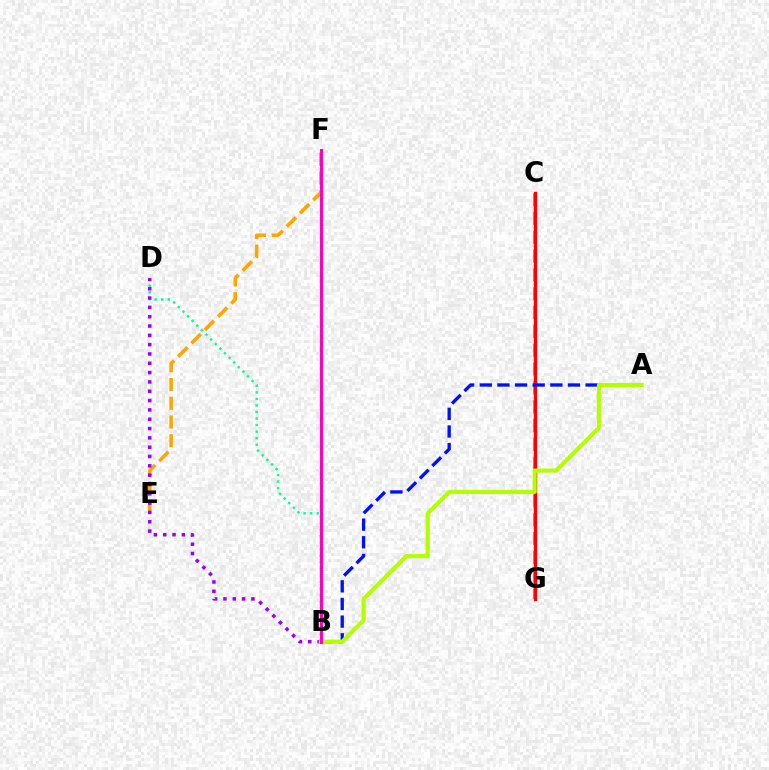{('B', 'F'): [{'color': '#08ff00', 'line_style': 'solid', 'thickness': 2.27}, {'color': '#ff00bd', 'line_style': 'solid', 'thickness': 2.17}], ('B', 'D'): [{'color': '#00ff9d', 'line_style': 'dotted', 'thickness': 1.78}, {'color': '#9b00ff', 'line_style': 'dotted', 'thickness': 2.53}], ('C', 'G'): [{'color': '#00b5ff', 'line_style': 'dashed', 'thickness': 2.56}, {'color': '#ff0000', 'line_style': 'solid', 'thickness': 2.44}], ('E', 'F'): [{'color': '#ffa500', 'line_style': 'dashed', 'thickness': 2.55}], ('A', 'B'): [{'color': '#0010ff', 'line_style': 'dashed', 'thickness': 2.4}, {'color': '#b3ff00', 'line_style': 'solid', 'thickness': 2.94}]}